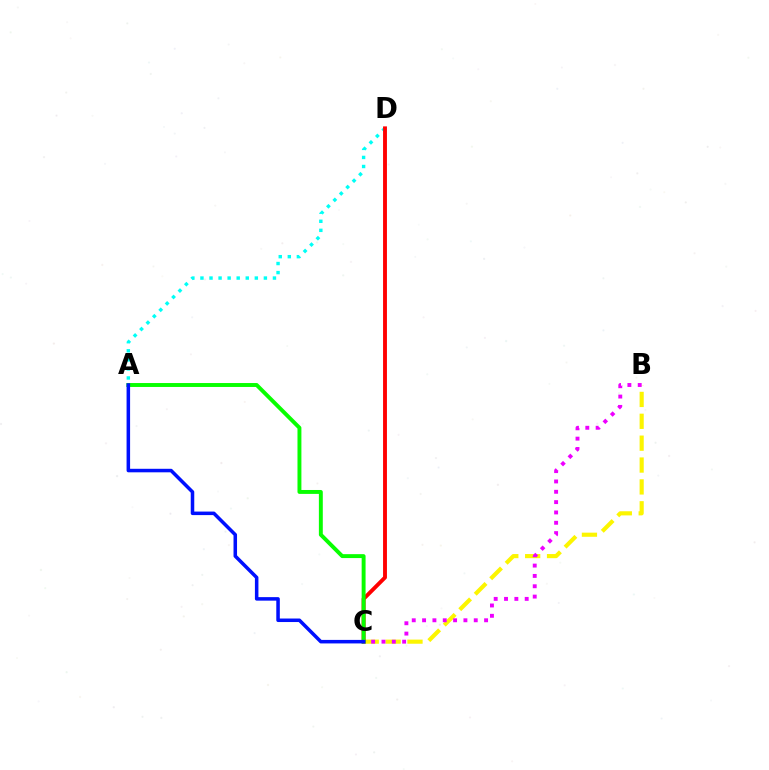{('A', 'D'): [{'color': '#00fff6', 'line_style': 'dotted', 'thickness': 2.46}], ('B', 'C'): [{'color': '#fcf500', 'line_style': 'dashed', 'thickness': 2.97}, {'color': '#ee00ff', 'line_style': 'dotted', 'thickness': 2.81}], ('C', 'D'): [{'color': '#ff0000', 'line_style': 'solid', 'thickness': 2.8}], ('A', 'C'): [{'color': '#08ff00', 'line_style': 'solid', 'thickness': 2.82}, {'color': '#0010ff', 'line_style': 'solid', 'thickness': 2.54}]}